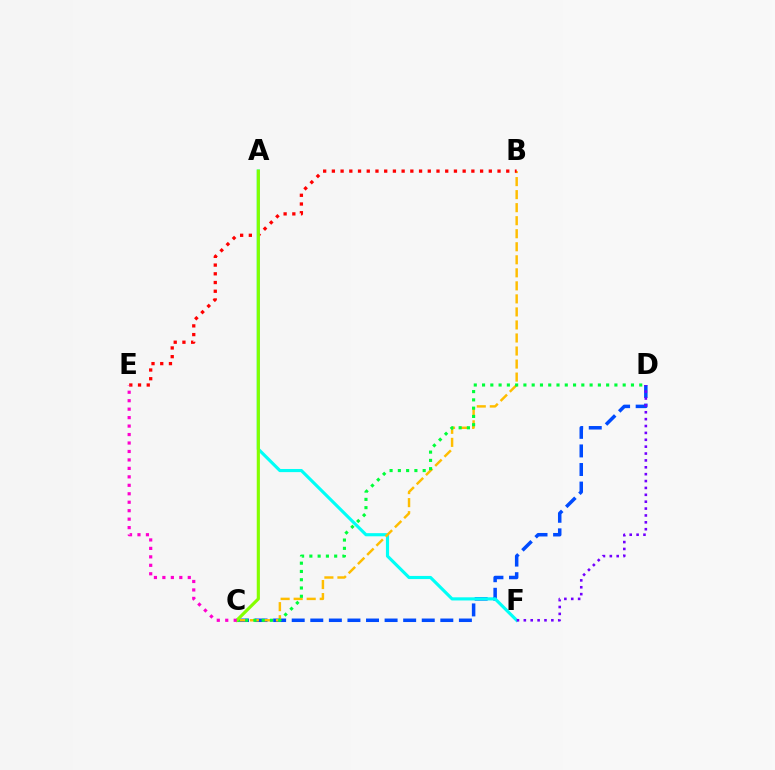{('C', 'D'): [{'color': '#004bff', 'line_style': 'dashed', 'thickness': 2.52}, {'color': '#00ff39', 'line_style': 'dotted', 'thickness': 2.25}], ('A', 'F'): [{'color': '#00fff6', 'line_style': 'solid', 'thickness': 2.26}], ('B', 'C'): [{'color': '#ffbd00', 'line_style': 'dashed', 'thickness': 1.77}], ('B', 'E'): [{'color': '#ff0000', 'line_style': 'dotted', 'thickness': 2.37}], ('A', 'C'): [{'color': '#84ff00', 'line_style': 'solid', 'thickness': 2.28}], ('D', 'F'): [{'color': '#7200ff', 'line_style': 'dotted', 'thickness': 1.87}], ('C', 'E'): [{'color': '#ff00cf', 'line_style': 'dotted', 'thickness': 2.3}]}